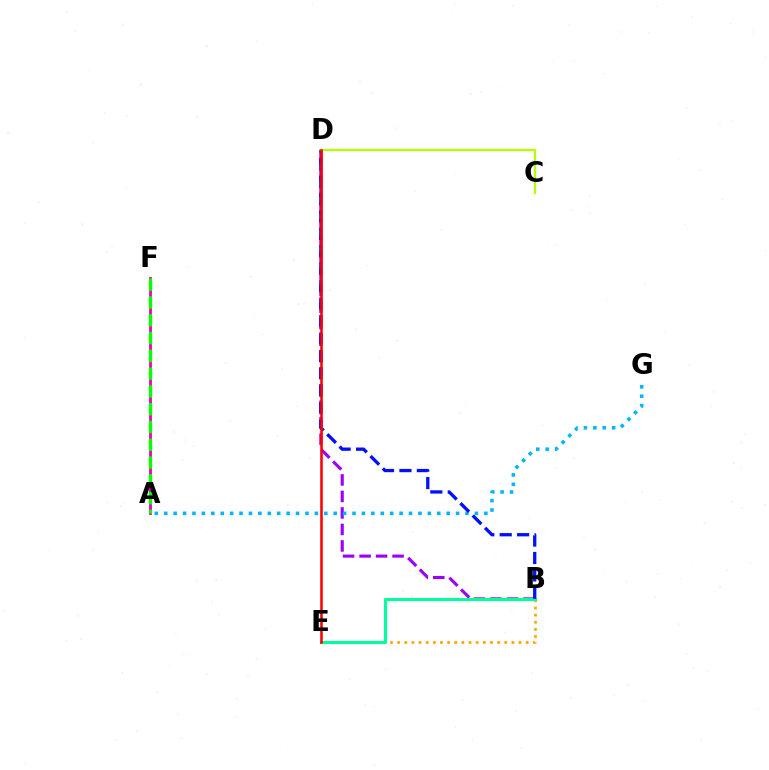{('A', 'F'): [{'color': '#ff00bd', 'line_style': 'solid', 'thickness': 2.08}, {'color': '#08ff00', 'line_style': 'dashed', 'thickness': 2.42}], ('B', 'D'): [{'color': '#9b00ff', 'line_style': 'dashed', 'thickness': 2.24}, {'color': '#0010ff', 'line_style': 'dashed', 'thickness': 2.37}], ('B', 'E'): [{'color': '#ffa500', 'line_style': 'dotted', 'thickness': 1.94}, {'color': '#00ff9d', 'line_style': 'solid', 'thickness': 2.21}], ('A', 'G'): [{'color': '#00b5ff', 'line_style': 'dotted', 'thickness': 2.56}], ('C', 'D'): [{'color': '#b3ff00', 'line_style': 'solid', 'thickness': 1.64}], ('D', 'E'): [{'color': '#ff0000', 'line_style': 'solid', 'thickness': 1.84}]}